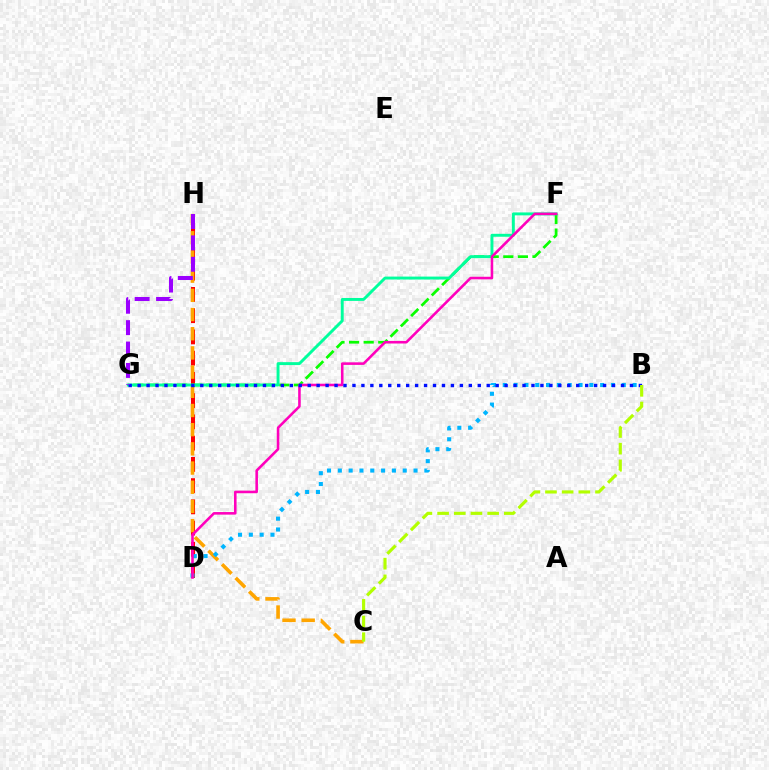{('D', 'H'): [{'color': '#ff0000', 'line_style': 'dashed', 'thickness': 2.89}], ('C', 'H'): [{'color': '#ffa500', 'line_style': 'dashed', 'thickness': 2.61}], ('B', 'D'): [{'color': '#00b5ff', 'line_style': 'dotted', 'thickness': 2.94}], ('F', 'G'): [{'color': '#08ff00', 'line_style': 'dashed', 'thickness': 1.98}, {'color': '#00ff9d', 'line_style': 'solid', 'thickness': 2.11}], ('D', 'F'): [{'color': '#ff00bd', 'line_style': 'solid', 'thickness': 1.86}], ('B', 'G'): [{'color': '#0010ff', 'line_style': 'dotted', 'thickness': 2.43}], ('G', 'H'): [{'color': '#9b00ff', 'line_style': 'dashed', 'thickness': 2.91}], ('B', 'C'): [{'color': '#b3ff00', 'line_style': 'dashed', 'thickness': 2.27}]}